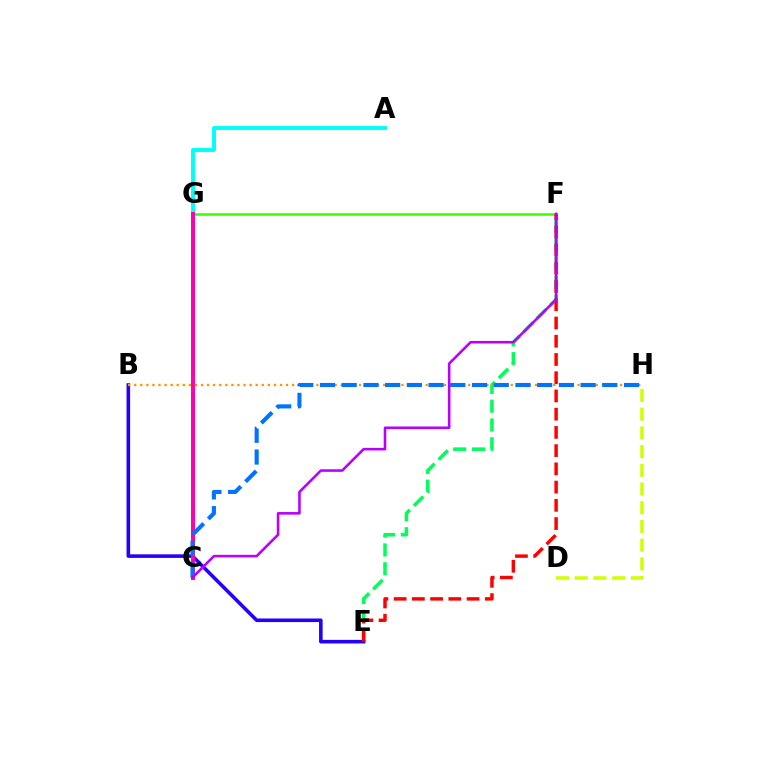{('E', 'F'): [{'color': '#00ff5c', 'line_style': 'dashed', 'thickness': 2.55}, {'color': '#ff0000', 'line_style': 'dashed', 'thickness': 2.48}], ('D', 'H'): [{'color': '#d1ff00', 'line_style': 'dashed', 'thickness': 2.54}], ('A', 'G'): [{'color': '#00fff6', 'line_style': 'solid', 'thickness': 2.82}], ('B', 'E'): [{'color': '#2500ff', 'line_style': 'solid', 'thickness': 2.58}], ('F', 'G'): [{'color': '#3dff00', 'line_style': 'solid', 'thickness': 1.84}], ('C', 'G'): [{'color': '#ff00ac', 'line_style': 'solid', 'thickness': 2.84}], ('B', 'H'): [{'color': '#ff9400', 'line_style': 'dotted', 'thickness': 1.65}], ('C', 'H'): [{'color': '#0074ff', 'line_style': 'dashed', 'thickness': 2.95}], ('C', 'F'): [{'color': '#b900ff', 'line_style': 'solid', 'thickness': 1.86}]}